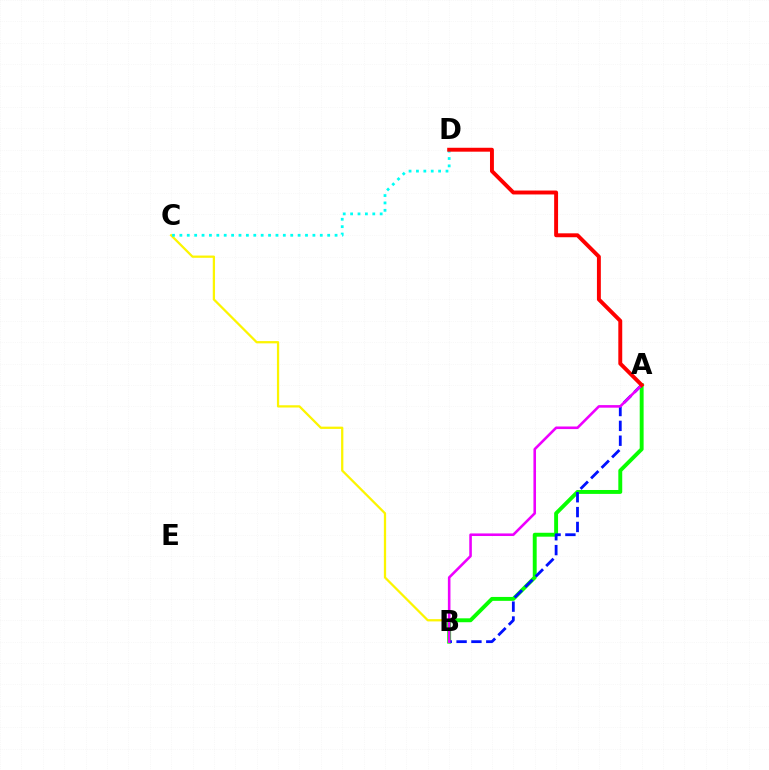{('B', 'C'): [{'color': '#fcf500', 'line_style': 'solid', 'thickness': 1.63}], ('C', 'D'): [{'color': '#00fff6', 'line_style': 'dotted', 'thickness': 2.01}], ('A', 'B'): [{'color': '#08ff00', 'line_style': 'solid', 'thickness': 2.81}, {'color': '#0010ff', 'line_style': 'dashed', 'thickness': 2.02}, {'color': '#ee00ff', 'line_style': 'solid', 'thickness': 1.86}], ('A', 'D'): [{'color': '#ff0000', 'line_style': 'solid', 'thickness': 2.82}]}